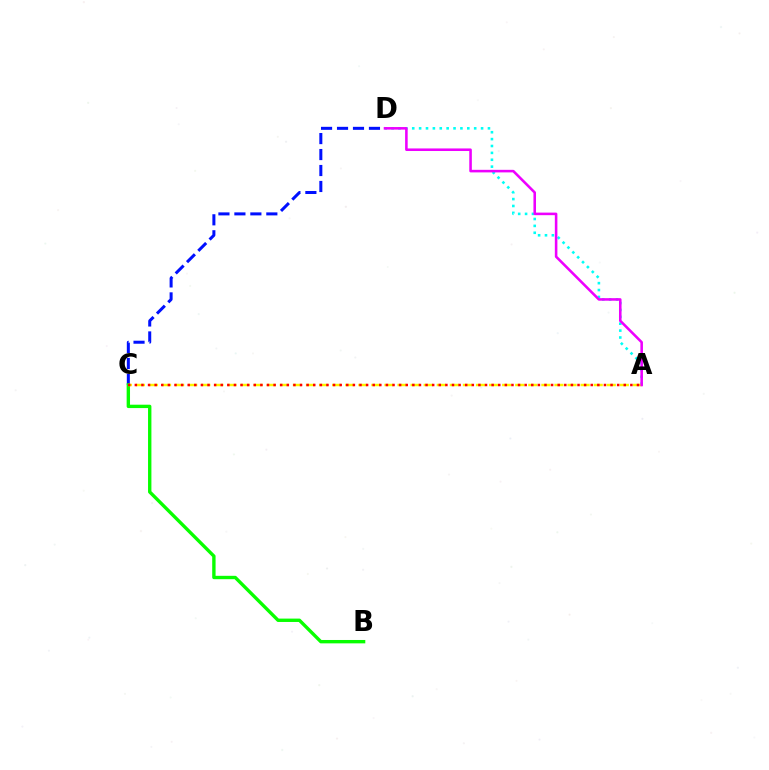{('C', 'D'): [{'color': '#0010ff', 'line_style': 'dashed', 'thickness': 2.17}], ('A', 'D'): [{'color': '#00fff6', 'line_style': 'dotted', 'thickness': 1.87}, {'color': '#ee00ff', 'line_style': 'solid', 'thickness': 1.85}], ('B', 'C'): [{'color': '#08ff00', 'line_style': 'solid', 'thickness': 2.43}], ('A', 'C'): [{'color': '#fcf500', 'line_style': 'dashed', 'thickness': 1.78}, {'color': '#ff0000', 'line_style': 'dotted', 'thickness': 1.8}]}